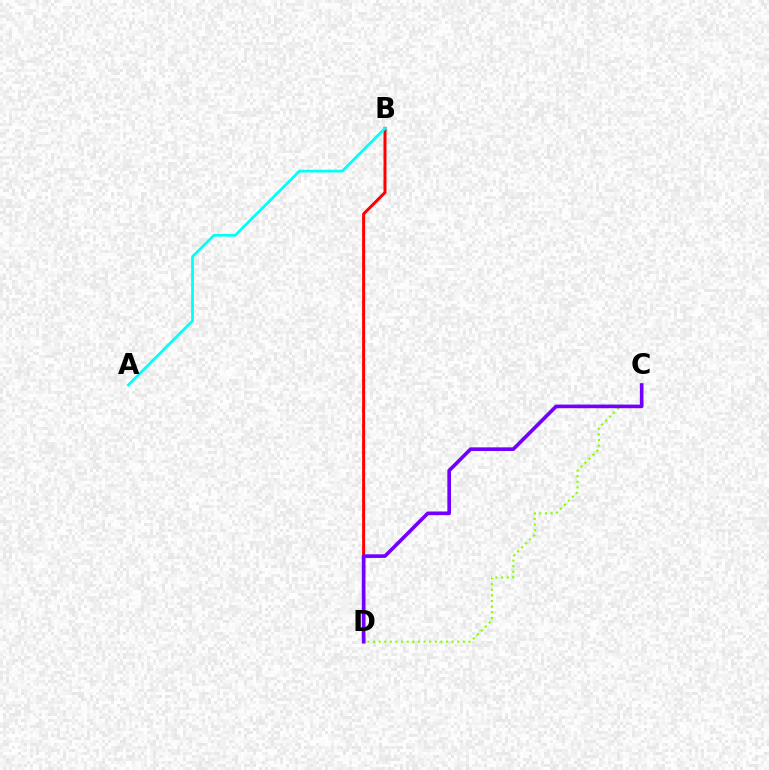{('B', 'D'): [{'color': '#ff0000', 'line_style': 'solid', 'thickness': 2.16}], ('C', 'D'): [{'color': '#84ff00', 'line_style': 'dotted', 'thickness': 1.53}, {'color': '#7200ff', 'line_style': 'solid', 'thickness': 2.62}], ('A', 'B'): [{'color': '#00fff6', 'line_style': 'solid', 'thickness': 1.97}]}